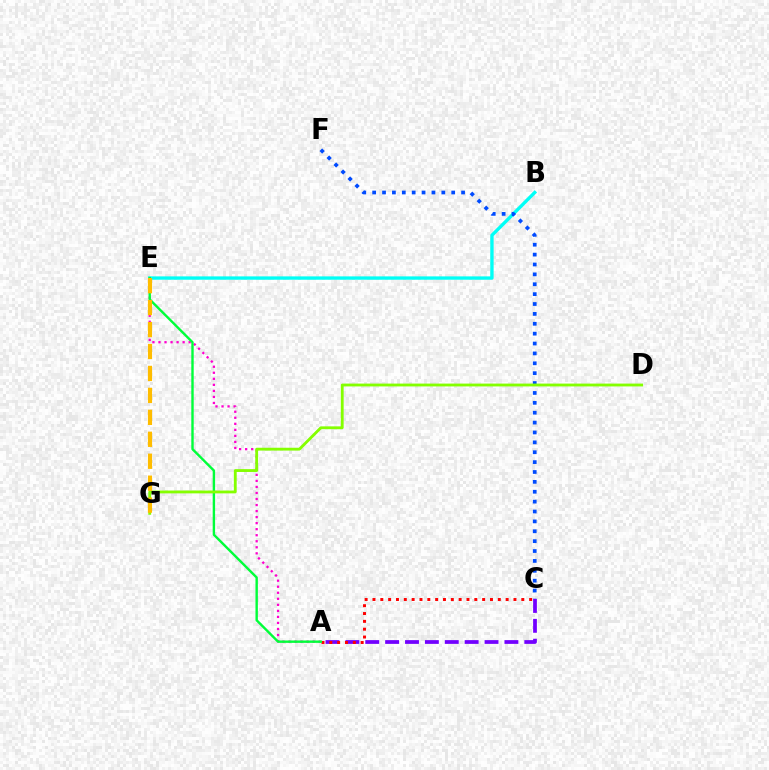{('A', 'C'): [{'color': '#7200ff', 'line_style': 'dashed', 'thickness': 2.7}, {'color': '#ff0000', 'line_style': 'dotted', 'thickness': 2.13}], ('A', 'E'): [{'color': '#ff00cf', 'line_style': 'dotted', 'thickness': 1.64}, {'color': '#00ff39', 'line_style': 'solid', 'thickness': 1.73}], ('B', 'E'): [{'color': '#00fff6', 'line_style': 'solid', 'thickness': 2.41}], ('C', 'F'): [{'color': '#004bff', 'line_style': 'dotted', 'thickness': 2.68}], ('D', 'G'): [{'color': '#84ff00', 'line_style': 'solid', 'thickness': 2.04}], ('E', 'G'): [{'color': '#ffbd00', 'line_style': 'dashed', 'thickness': 2.98}]}